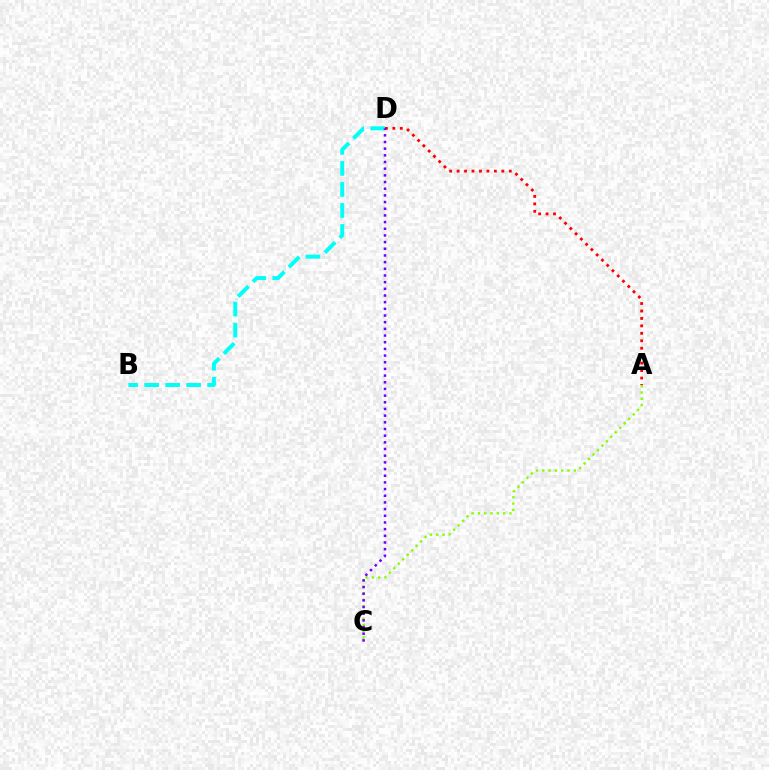{('A', 'C'): [{'color': '#84ff00', 'line_style': 'dotted', 'thickness': 1.71}], ('B', 'D'): [{'color': '#00fff6', 'line_style': 'dashed', 'thickness': 2.85}], ('A', 'D'): [{'color': '#ff0000', 'line_style': 'dotted', 'thickness': 2.02}], ('C', 'D'): [{'color': '#7200ff', 'line_style': 'dotted', 'thickness': 1.81}]}